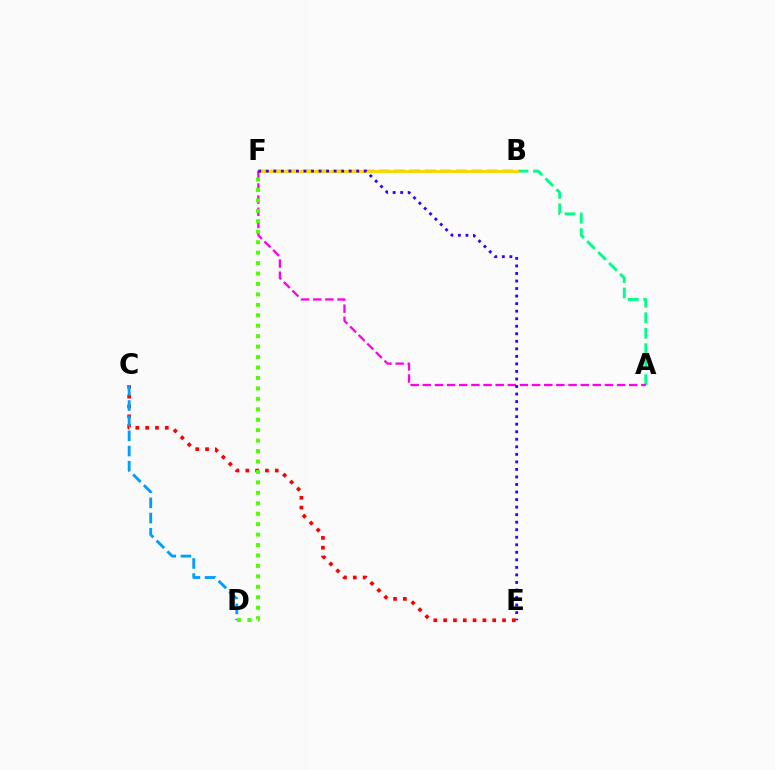{('A', 'F'): [{'color': '#00ff86', 'line_style': 'dashed', 'thickness': 2.1}, {'color': '#ff00ed', 'line_style': 'dashed', 'thickness': 1.65}], ('B', 'F'): [{'color': '#ffd500', 'line_style': 'solid', 'thickness': 2.09}], ('C', 'E'): [{'color': '#ff0000', 'line_style': 'dotted', 'thickness': 2.67}], ('C', 'D'): [{'color': '#009eff', 'line_style': 'dashed', 'thickness': 2.06}], ('D', 'F'): [{'color': '#4fff00', 'line_style': 'dotted', 'thickness': 2.84}], ('E', 'F'): [{'color': '#3700ff', 'line_style': 'dotted', 'thickness': 2.05}]}